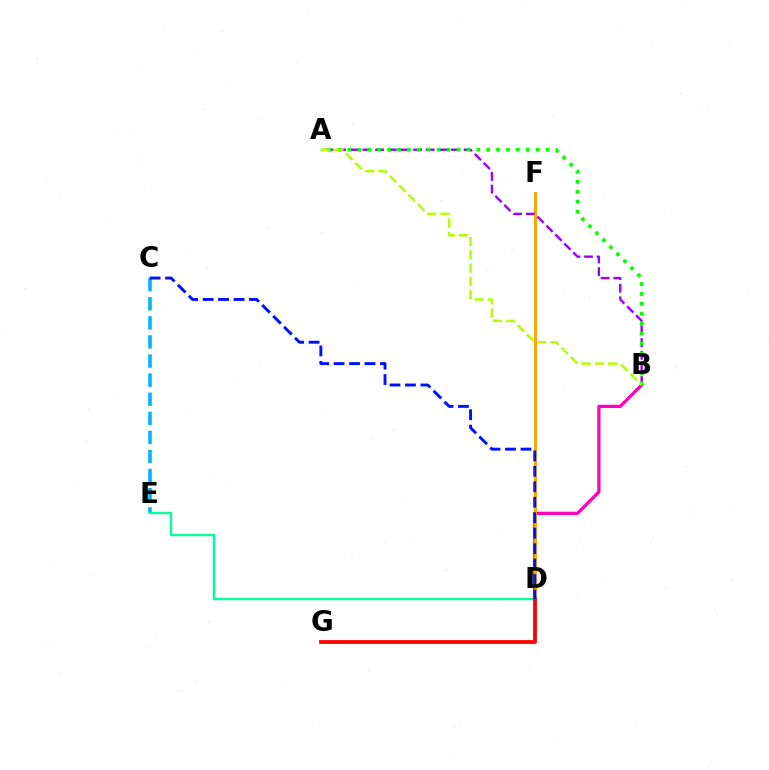{('C', 'E'): [{'color': '#00b5ff', 'line_style': 'dashed', 'thickness': 2.59}], ('B', 'D'): [{'color': '#ff00bd', 'line_style': 'solid', 'thickness': 2.34}], ('D', 'F'): [{'color': '#ffa500', 'line_style': 'solid', 'thickness': 2.12}], ('A', 'B'): [{'color': '#9b00ff', 'line_style': 'dashed', 'thickness': 1.72}, {'color': '#08ff00', 'line_style': 'dotted', 'thickness': 2.69}, {'color': '#b3ff00', 'line_style': 'dashed', 'thickness': 1.8}], ('D', 'E'): [{'color': '#00ff9d', 'line_style': 'solid', 'thickness': 1.69}], ('D', 'G'): [{'color': '#ff0000', 'line_style': 'solid', 'thickness': 2.73}], ('C', 'D'): [{'color': '#0010ff', 'line_style': 'dashed', 'thickness': 2.1}]}